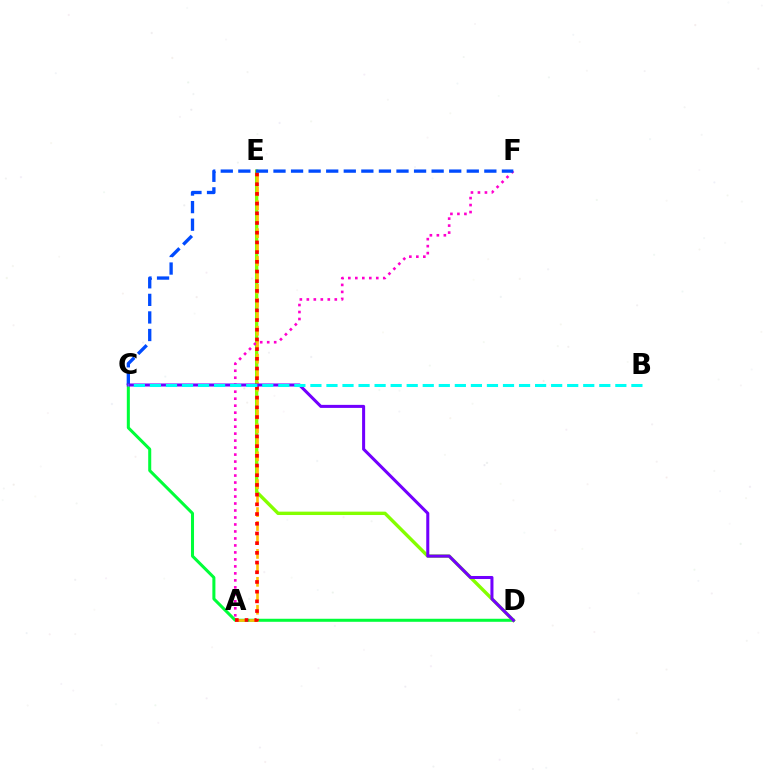{('C', 'D'): [{'color': '#00ff39', 'line_style': 'solid', 'thickness': 2.18}, {'color': '#7200ff', 'line_style': 'solid', 'thickness': 2.19}], ('D', 'E'): [{'color': '#84ff00', 'line_style': 'solid', 'thickness': 2.44}], ('A', 'F'): [{'color': '#ff00cf', 'line_style': 'dotted', 'thickness': 1.9}], ('A', 'E'): [{'color': '#ffbd00', 'line_style': 'dashed', 'thickness': 1.89}, {'color': '#ff0000', 'line_style': 'dotted', 'thickness': 2.64}], ('C', 'F'): [{'color': '#004bff', 'line_style': 'dashed', 'thickness': 2.39}], ('B', 'C'): [{'color': '#00fff6', 'line_style': 'dashed', 'thickness': 2.18}]}